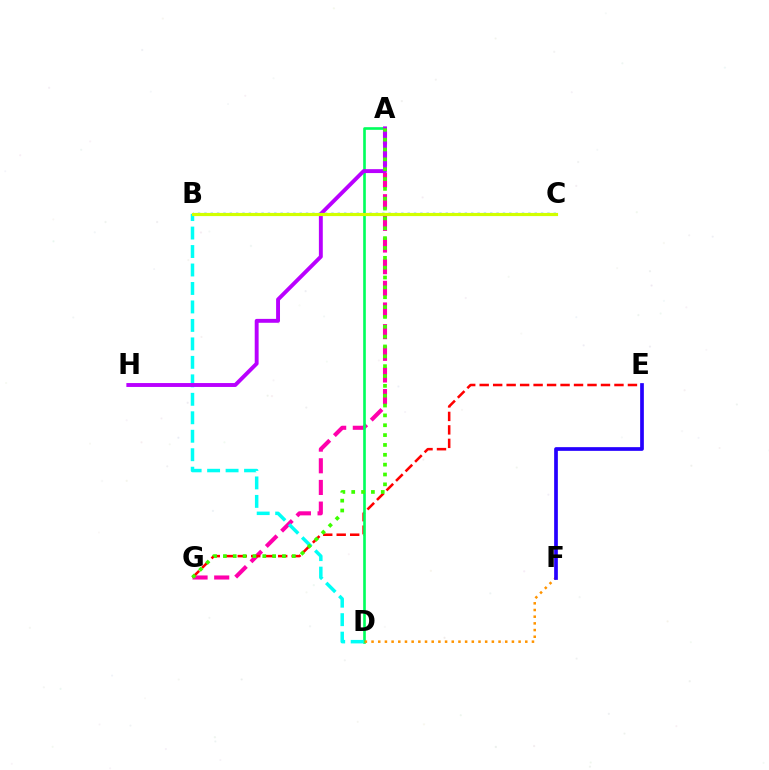{('A', 'G'): [{'color': '#ff00ac', 'line_style': 'dashed', 'thickness': 2.94}, {'color': '#3dff00', 'line_style': 'dotted', 'thickness': 2.68}], ('E', 'G'): [{'color': '#ff0000', 'line_style': 'dashed', 'thickness': 1.83}], ('A', 'D'): [{'color': '#00ff5c', 'line_style': 'solid', 'thickness': 1.9}], ('D', 'F'): [{'color': '#ff9400', 'line_style': 'dotted', 'thickness': 1.82}], ('B', 'D'): [{'color': '#00fff6', 'line_style': 'dashed', 'thickness': 2.51}], ('A', 'H'): [{'color': '#b900ff', 'line_style': 'solid', 'thickness': 2.81}], ('B', 'C'): [{'color': '#0074ff', 'line_style': 'dotted', 'thickness': 1.73}, {'color': '#d1ff00', 'line_style': 'solid', 'thickness': 2.29}], ('E', 'F'): [{'color': '#2500ff', 'line_style': 'solid', 'thickness': 2.67}]}